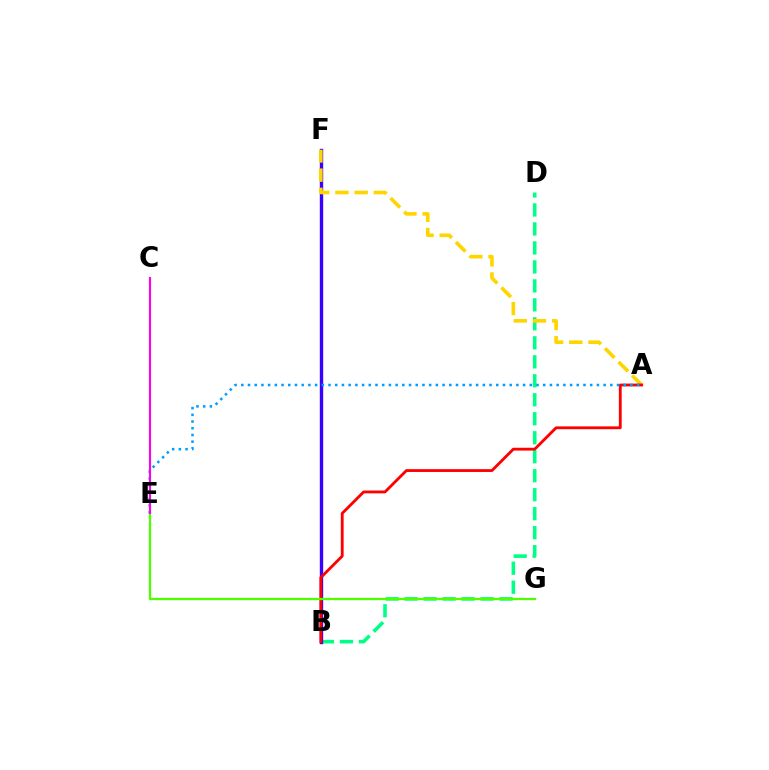{('B', 'D'): [{'color': '#00ff86', 'line_style': 'dashed', 'thickness': 2.58}], ('B', 'F'): [{'color': '#3700ff', 'line_style': 'solid', 'thickness': 2.43}], ('A', 'F'): [{'color': '#ffd500', 'line_style': 'dashed', 'thickness': 2.61}], ('A', 'B'): [{'color': '#ff0000', 'line_style': 'solid', 'thickness': 2.03}], ('A', 'E'): [{'color': '#009eff', 'line_style': 'dotted', 'thickness': 1.82}], ('E', 'G'): [{'color': '#4fff00', 'line_style': 'solid', 'thickness': 1.64}], ('C', 'E'): [{'color': '#ff00ed', 'line_style': 'solid', 'thickness': 1.51}]}